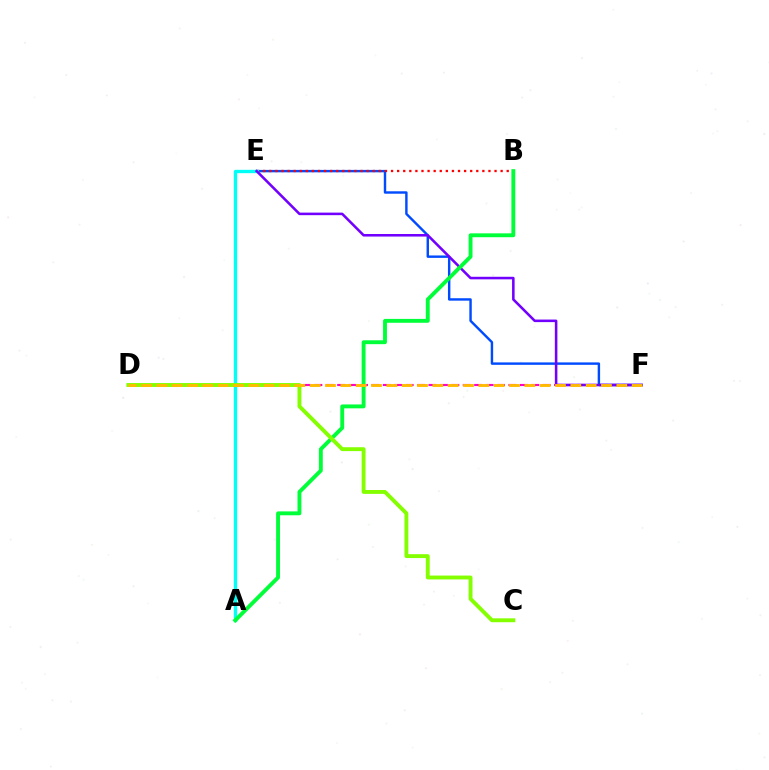{('E', 'F'): [{'color': '#004bff', 'line_style': 'solid', 'thickness': 1.74}, {'color': '#7200ff', 'line_style': 'solid', 'thickness': 1.84}], ('D', 'F'): [{'color': '#ff00cf', 'line_style': 'dashed', 'thickness': 1.55}, {'color': '#ffbd00', 'line_style': 'dashed', 'thickness': 2.08}], ('B', 'E'): [{'color': '#ff0000', 'line_style': 'dotted', 'thickness': 1.65}], ('A', 'E'): [{'color': '#00fff6', 'line_style': 'solid', 'thickness': 2.41}], ('A', 'B'): [{'color': '#00ff39', 'line_style': 'solid', 'thickness': 2.79}], ('C', 'D'): [{'color': '#84ff00', 'line_style': 'solid', 'thickness': 2.79}]}